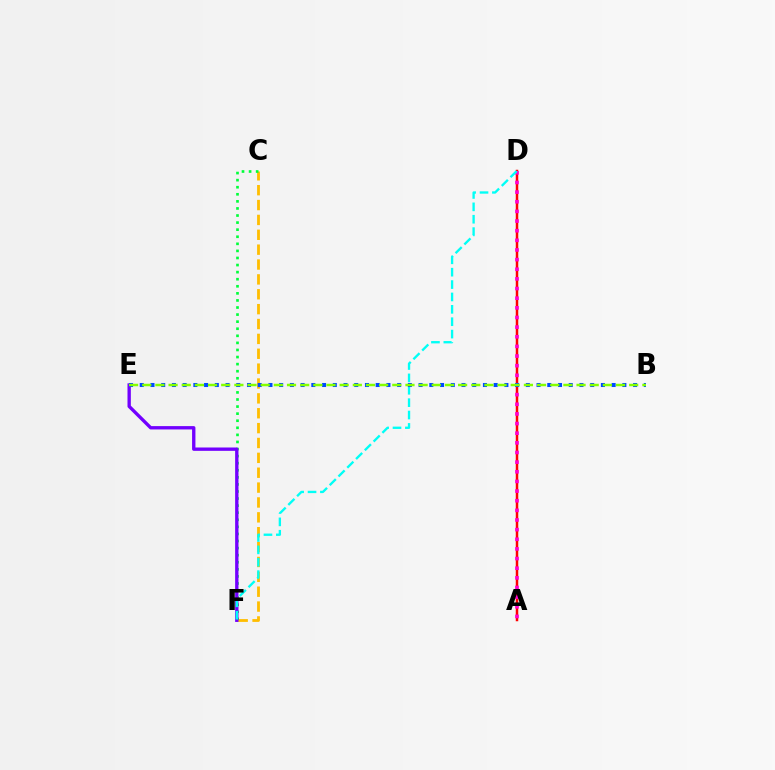{('A', 'D'): [{'color': '#ff0000', 'line_style': 'solid', 'thickness': 1.79}, {'color': '#ff00cf', 'line_style': 'dotted', 'thickness': 2.62}], ('C', 'F'): [{'color': '#ffbd00', 'line_style': 'dashed', 'thickness': 2.02}, {'color': '#00ff39', 'line_style': 'dotted', 'thickness': 1.92}], ('E', 'F'): [{'color': '#7200ff', 'line_style': 'solid', 'thickness': 2.41}], ('D', 'F'): [{'color': '#00fff6', 'line_style': 'dashed', 'thickness': 1.68}], ('B', 'E'): [{'color': '#004bff', 'line_style': 'dotted', 'thickness': 2.91}, {'color': '#84ff00', 'line_style': 'dashed', 'thickness': 1.79}]}